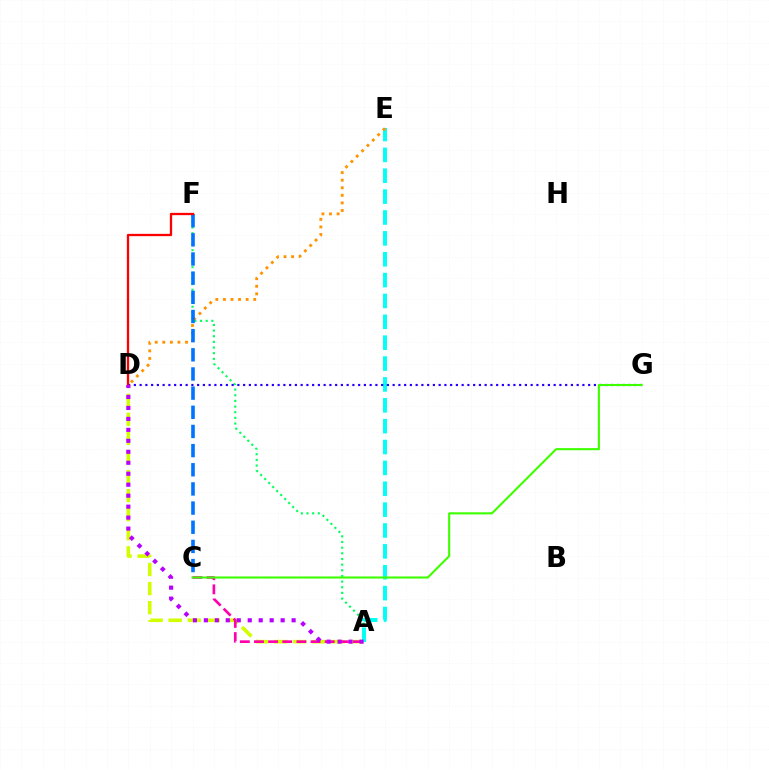{('A', 'D'): [{'color': '#d1ff00', 'line_style': 'dashed', 'thickness': 2.59}, {'color': '#b900ff', 'line_style': 'dotted', 'thickness': 2.98}], ('A', 'F'): [{'color': '#00ff5c', 'line_style': 'dotted', 'thickness': 1.54}], ('A', 'E'): [{'color': '#00fff6', 'line_style': 'dashed', 'thickness': 2.83}], ('D', 'E'): [{'color': '#ff9400', 'line_style': 'dotted', 'thickness': 2.06}], ('D', 'G'): [{'color': '#2500ff', 'line_style': 'dotted', 'thickness': 1.56}], ('C', 'F'): [{'color': '#0074ff', 'line_style': 'dashed', 'thickness': 2.6}], ('D', 'F'): [{'color': '#ff0000', 'line_style': 'solid', 'thickness': 1.66}], ('A', 'C'): [{'color': '#ff00ac', 'line_style': 'dashed', 'thickness': 1.92}], ('C', 'G'): [{'color': '#3dff00', 'line_style': 'solid', 'thickness': 1.51}]}